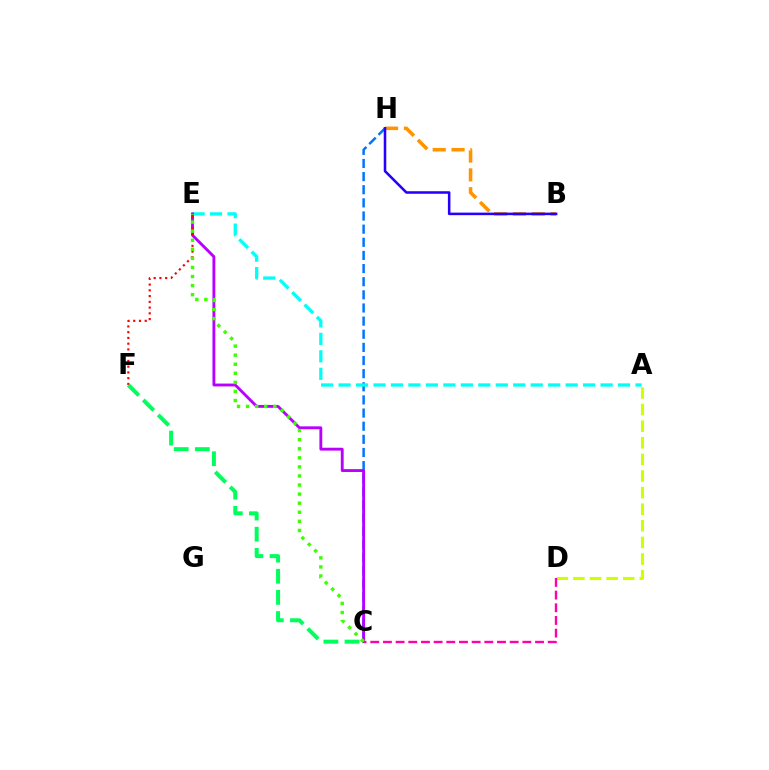{('C', 'H'): [{'color': '#0074ff', 'line_style': 'dashed', 'thickness': 1.78}], ('A', 'D'): [{'color': '#d1ff00', 'line_style': 'dashed', 'thickness': 2.26}], ('A', 'E'): [{'color': '#00fff6', 'line_style': 'dashed', 'thickness': 2.37}], ('C', 'E'): [{'color': '#b900ff', 'line_style': 'solid', 'thickness': 2.06}, {'color': '#3dff00', 'line_style': 'dotted', 'thickness': 2.47}], ('E', 'F'): [{'color': '#ff0000', 'line_style': 'dotted', 'thickness': 1.56}], ('B', 'H'): [{'color': '#ff9400', 'line_style': 'dashed', 'thickness': 2.56}, {'color': '#2500ff', 'line_style': 'solid', 'thickness': 1.83}], ('C', 'F'): [{'color': '#00ff5c', 'line_style': 'dashed', 'thickness': 2.87}], ('C', 'D'): [{'color': '#ff00ac', 'line_style': 'dashed', 'thickness': 1.72}]}